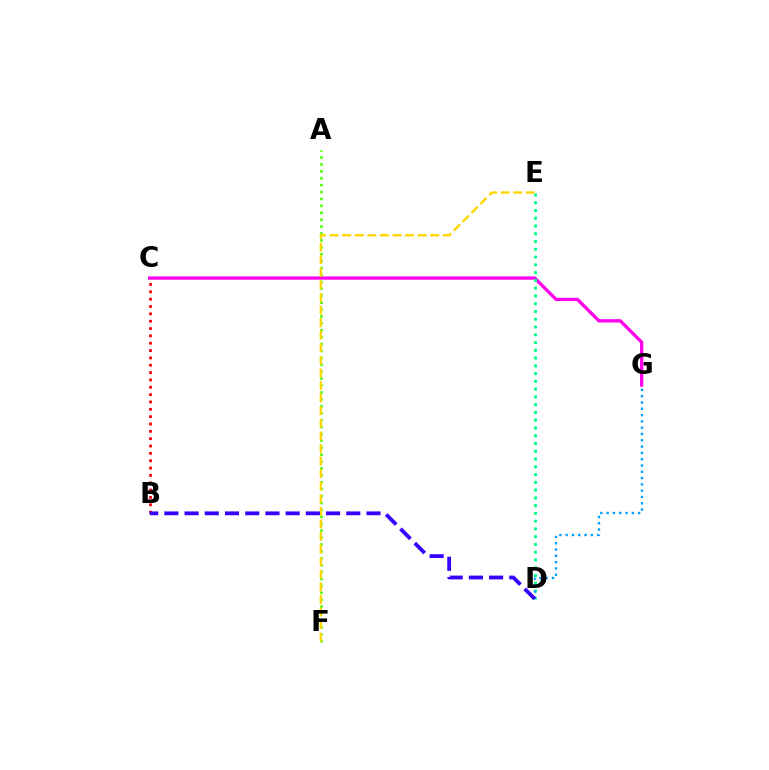{('A', 'F'): [{'color': '#4fff00', 'line_style': 'dotted', 'thickness': 1.88}], ('C', 'G'): [{'color': '#ff00ed', 'line_style': 'solid', 'thickness': 2.39}], ('D', 'E'): [{'color': '#00ff86', 'line_style': 'dotted', 'thickness': 2.11}], ('E', 'F'): [{'color': '#ffd500', 'line_style': 'dashed', 'thickness': 1.71}], ('B', 'C'): [{'color': '#ff0000', 'line_style': 'dotted', 'thickness': 2.0}], ('D', 'G'): [{'color': '#009eff', 'line_style': 'dotted', 'thickness': 1.71}], ('B', 'D'): [{'color': '#3700ff', 'line_style': 'dashed', 'thickness': 2.75}]}